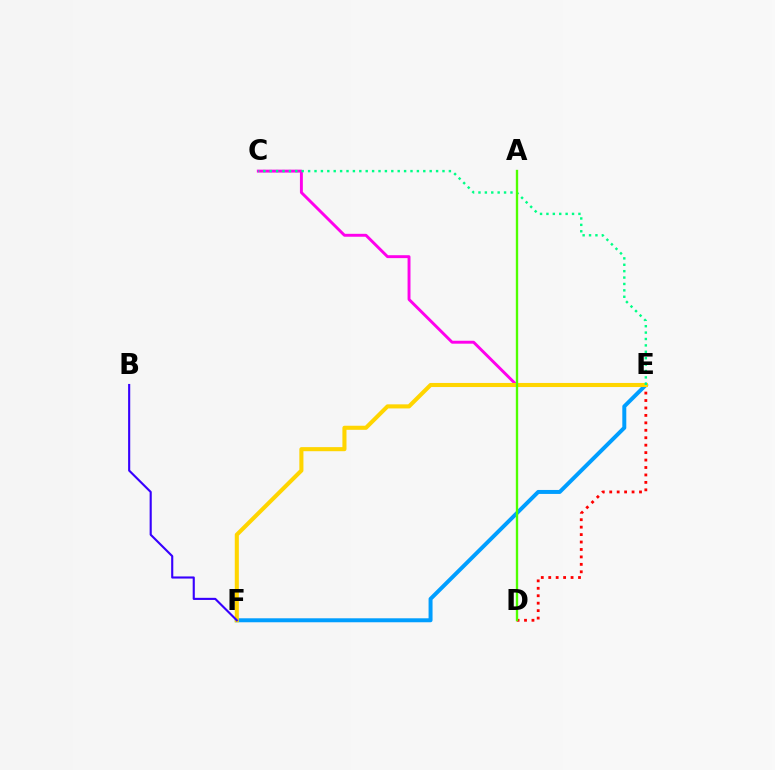{('C', 'E'): [{'color': '#ff00ed', 'line_style': 'solid', 'thickness': 2.1}, {'color': '#00ff86', 'line_style': 'dotted', 'thickness': 1.74}], ('D', 'E'): [{'color': '#ff0000', 'line_style': 'dotted', 'thickness': 2.02}], ('E', 'F'): [{'color': '#009eff', 'line_style': 'solid', 'thickness': 2.86}, {'color': '#ffd500', 'line_style': 'solid', 'thickness': 2.94}], ('B', 'F'): [{'color': '#3700ff', 'line_style': 'solid', 'thickness': 1.53}], ('A', 'D'): [{'color': '#4fff00', 'line_style': 'solid', 'thickness': 1.69}]}